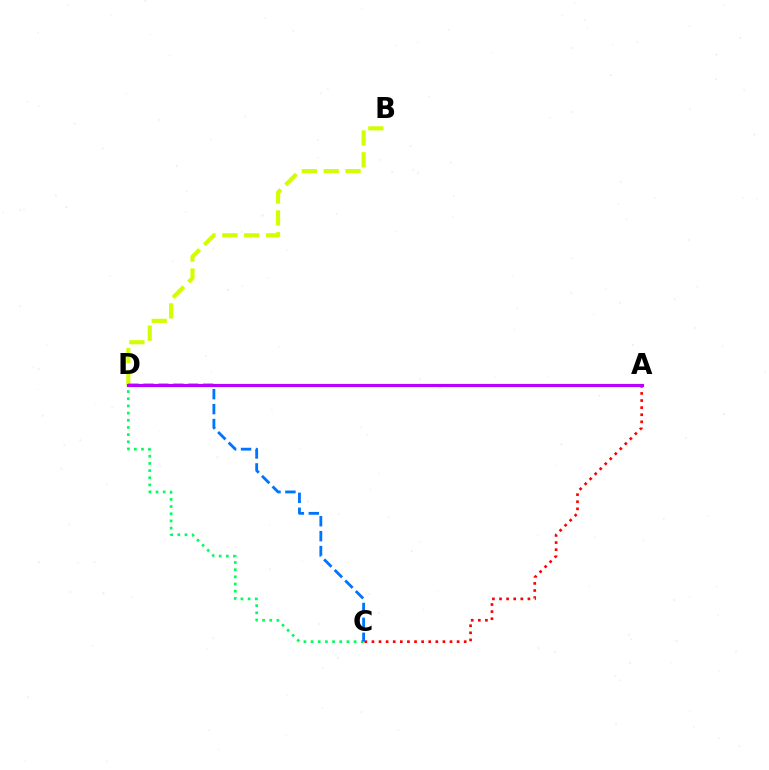{('C', 'D'): [{'color': '#00ff5c', 'line_style': 'dotted', 'thickness': 1.95}, {'color': '#0074ff', 'line_style': 'dashed', 'thickness': 2.03}], ('A', 'C'): [{'color': '#ff0000', 'line_style': 'dotted', 'thickness': 1.93}], ('B', 'D'): [{'color': '#d1ff00', 'line_style': 'dashed', 'thickness': 2.97}], ('A', 'D'): [{'color': '#b900ff', 'line_style': 'solid', 'thickness': 2.26}]}